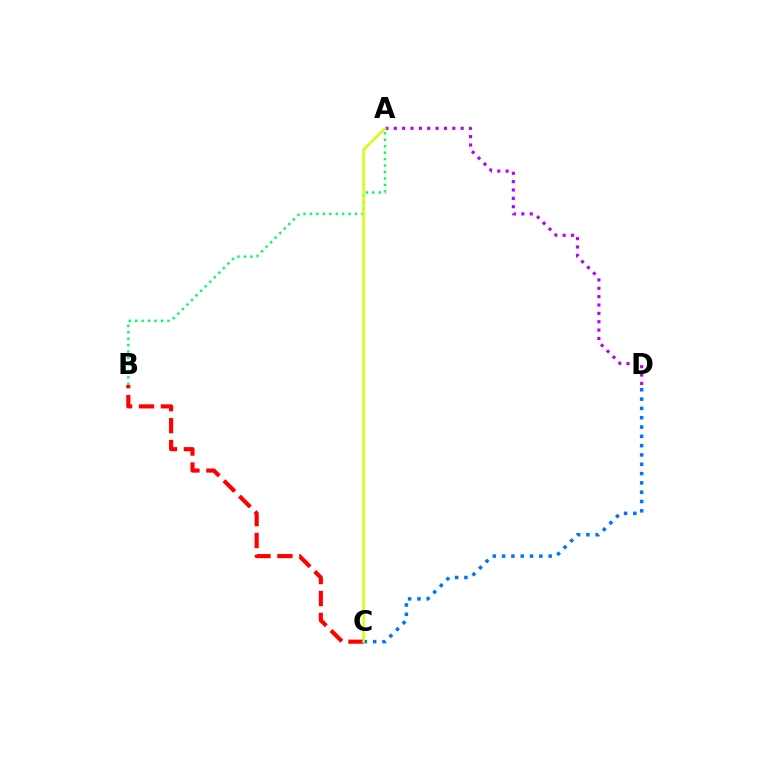{('C', 'D'): [{'color': '#0074ff', 'line_style': 'dotted', 'thickness': 2.53}], ('A', 'B'): [{'color': '#00ff5c', 'line_style': 'dotted', 'thickness': 1.75}], ('A', 'D'): [{'color': '#b900ff', 'line_style': 'dotted', 'thickness': 2.27}], ('B', 'C'): [{'color': '#ff0000', 'line_style': 'dashed', 'thickness': 2.98}], ('A', 'C'): [{'color': '#d1ff00', 'line_style': 'solid', 'thickness': 1.75}]}